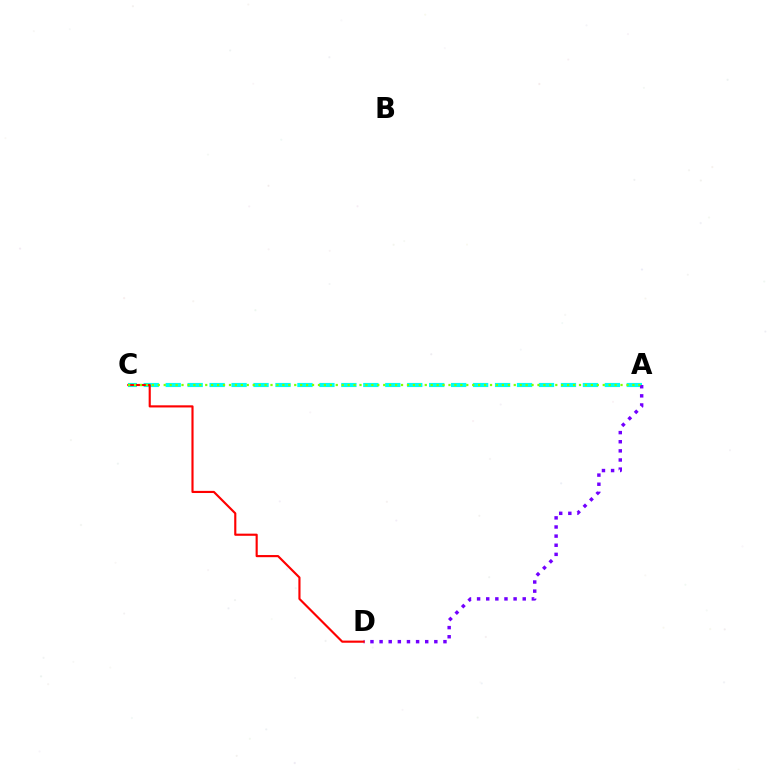{('A', 'C'): [{'color': '#00fff6', 'line_style': 'dashed', 'thickness': 2.98}, {'color': '#84ff00', 'line_style': 'dotted', 'thickness': 1.61}], ('A', 'D'): [{'color': '#7200ff', 'line_style': 'dotted', 'thickness': 2.48}], ('C', 'D'): [{'color': '#ff0000', 'line_style': 'solid', 'thickness': 1.54}]}